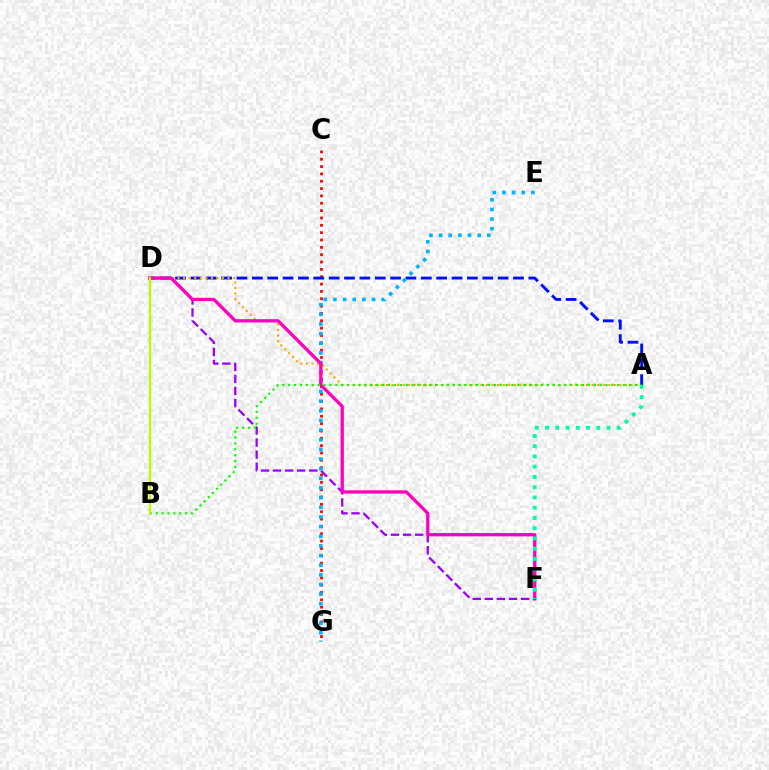{('D', 'F'): [{'color': '#9b00ff', 'line_style': 'dashed', 'thickness': 1.64}, {'color': '#ff00bd', 'line_style': 'solid', 'thickness': 2.37}], ('C', 'G'): [{'color': '#ff0000', 'line_style': 'dotted', 'thickness': 2.0}], ('A', 'D'): [{'color': '#0010ff', 'line_style': 'dashed', 'thickness': 2.09}, {'color': '#ffa500', 'line_style': 'dotted', 'thickness': 1.51}], ('E', 'G'): [{'color': '#00b5ff', 'line_style': 'dotted', 'thickness': 2.62}], ('A', 'B'): [{'color': '#08ff00', 'line_style': 'dotted', 'thickness': 1.6}], ('B', 'D'): [{'color': '#b3ff00', 'line_style': 'solid', 'thickness': 1.61}], ('A', 'F'): [{'color': '#00ff9d', 'line_style': 'dotted', 'thickness': 2.78}]}